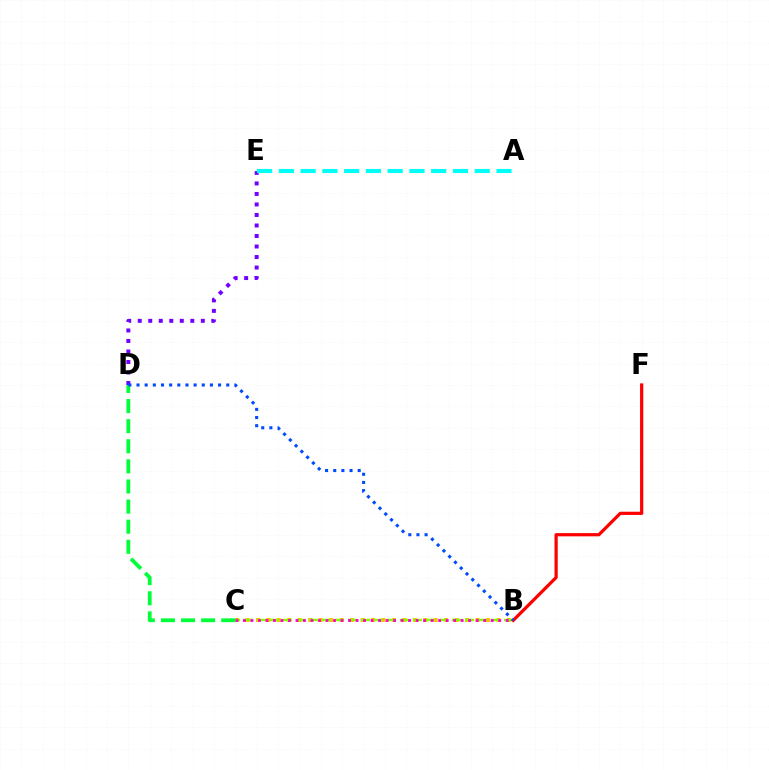{('D', 'E'): [{'color': '#7200ff', 'line_style': 'dotted', 'thickness': 2.86}], ('B', 'C'): [{'color': '#ffbd00', 'line_style': 'dotted', 'thickness': 2.84}, {'color': '#84ff00', 'line_style': 'dashed', 'thickness': 1.77}, {'color': '#ff00cf', 'line_style': 'dotted', 'thickness': 2.04}], ('C', 'D'): [{'color': '#00ff39', 'line_style': 'dashed', 'thickness': 2.73}], ('B', 'F'): [{'color': '#ff0000', 'line_style': 'solid', 'thickness': 2.32}], ('A', 'E'): [{'color': '#00fff6', 'line_style': 'dashed', 'thickness': 2.96}], ('B', 'D'): [{'color': '#004bff', 'line_style': 'dotted', 'thickness': 2.22}]}